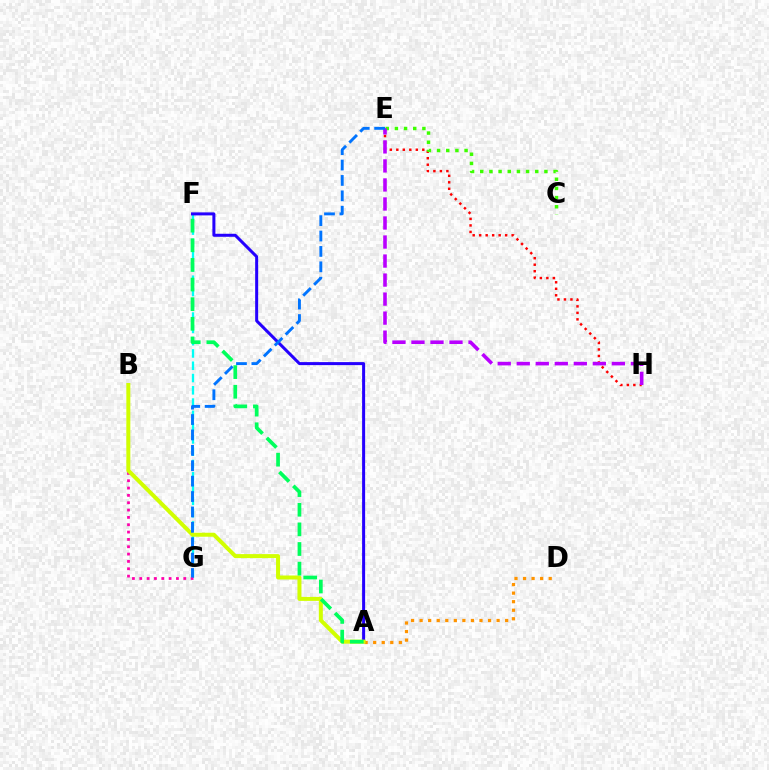{('F', 'G'): [{'color': '#00fff6', 'line_style': 'dashed', 'thickness': 1.67}], ('A', 'D'): [{'color': '#ff9400', 'line_style': 'dotted', 'thickness': 2.32}], ('A', 'F'): [{'color': '#2500ff', 'line_style': 'solid', 'thickness': 2.17}, {'color': '#00ff5c', 'line_style': 'dashed', 'thickness': 2.67}], ('B', 'G'): [{'color': '#ff00ac', 'line_style': 'dotted', 'thickness': 1.99}], ('A', 'B'): [{'color': '#d1ff00', 'line_style': 'solid', 'thickness': 2.88}], ('E', 'H'): [{'color': '#ff0000', 'line_style': 'dotted', 'thickness': 1.76}, {'color': '#b900ff', 'line_style': 'dashed', 'thickness': 2.58}], ('C', 'E'): [{'color': '#3dff00', 'line_style': 'dotted', 'thickness': 2.49}], ('E', 'G'): [{'color': '#0074ff', 'line_style': 'dashed', 'thickness': 2.09}]}